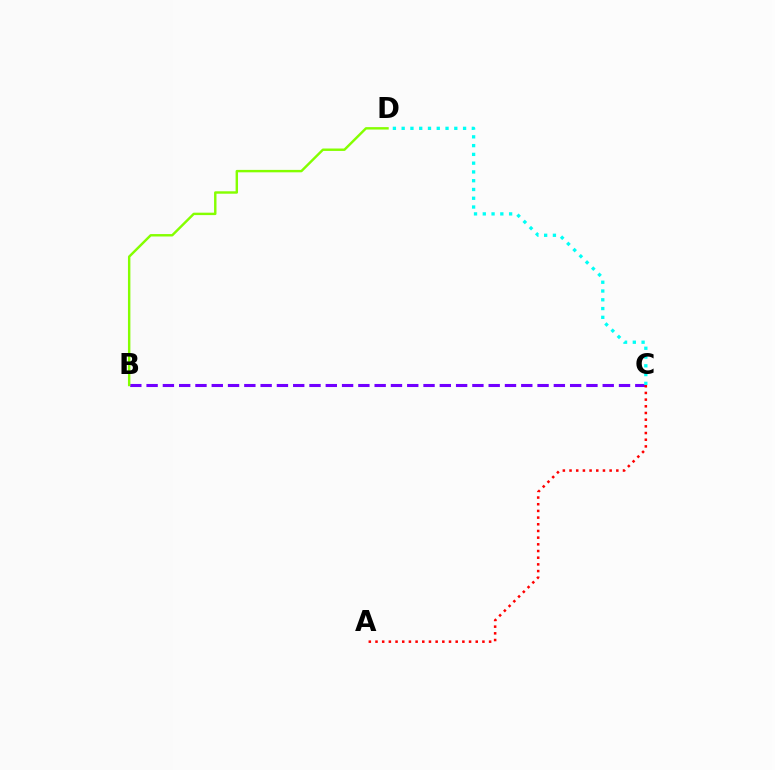{('B', 'C'): [{'color': '#7200ff', 'line_style': 'dashed', 'thickness': 2.21}], ('C', 'D'): [{'color': '#00fff6', 'line_style': 'dotted', 'thickness': 2.38}], ('A', 'C'): [{'color': '#ff0000', 'line_style': 'dotted', 'thickness': 1.82}], ('B', 'D'): [{'color': '#84ff00', 'line_style': 'solid', 'thickness': 1.74}]}